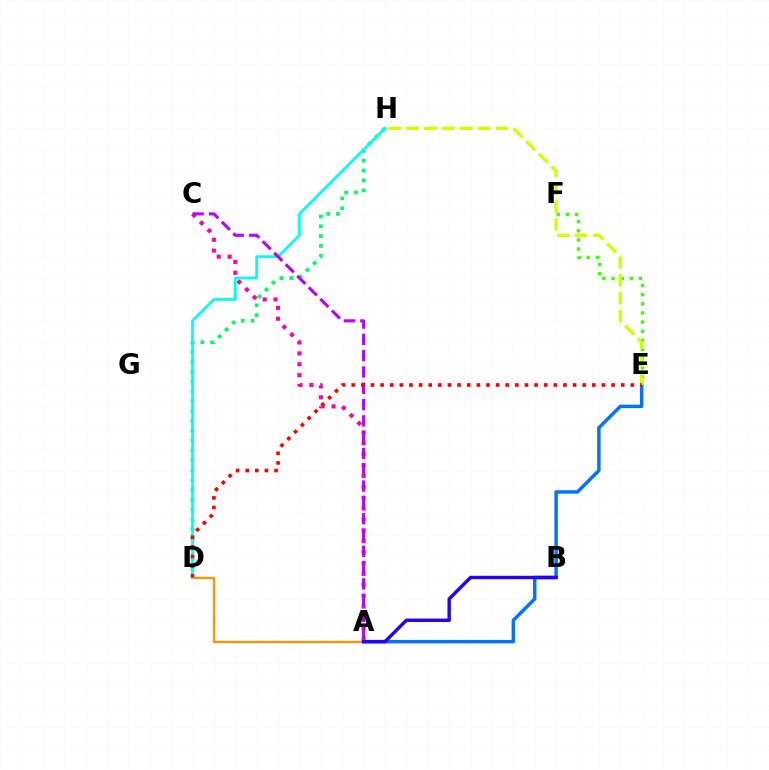{('E', 'F'): [{'color': '#3dff00', 'line_style': 'dotted', 'thickness': 2.48}], ('A', 'C'): [{'color': '#ff00ac', 'line_style': 'dotted', 'thickness': 2.96}, {'color': '#b900ff', 'line_style': 'dashed', 'thickness': 2.21}], ('A', 'D'): [{'color': '#ff9400', 'line_style': 'solid', 'thickness': 1.68}], ('A', 'E'): [{'color': '#0074ff', 'line_style': 'solid', 'thickness': 2.49}], ('E', 'H'): [{'color': '#d1ff00', 'line_style': 'dashed', 'thickness': 2.43}], ('A', 'B'): [{'color': '#2500ff', 'line_style': 'solid', 'thickness': 2.46}], ('D', 'H'): [{'color': '#00ff5c', 'line_style': 'dotted', 'thickness': 2.68}, {'color': '#00fff6', 'line_style': 'solid', 'thickness': 1.97}], ('D', 'E'): [{'color': '#ff0000', 'line_style': 'dotted', 'thickness': 2.62}]}